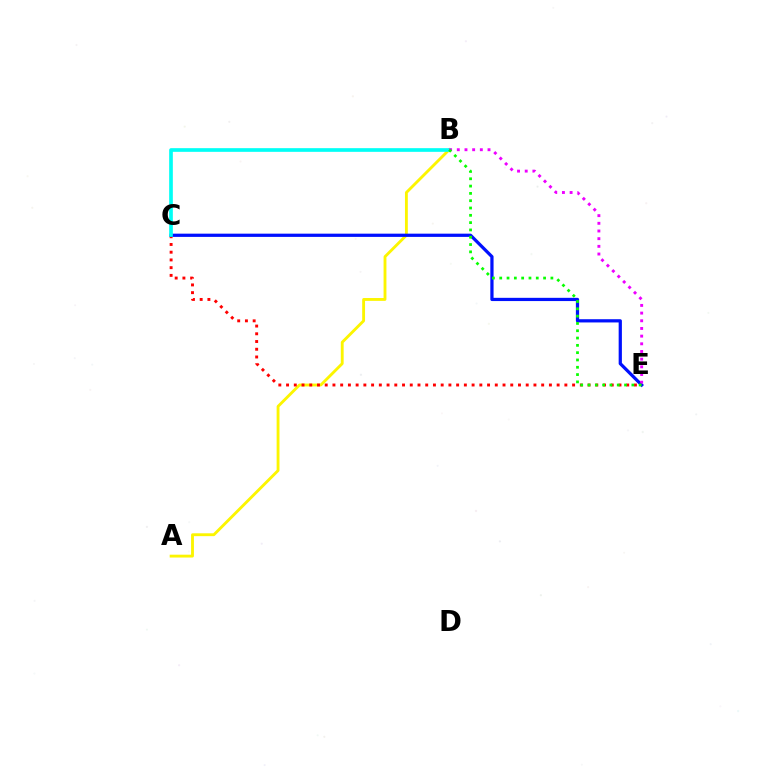{('A', 'B'): [{'color': '#fcf500', 'line_style': 'solid', 'thickness': 2.05}], ('C', 'E'): [{'color': '#ff0000', 'line_style': 'dotted', 'thickness': 2.1}, {'color': '#0010ff', 'line_style': 'solid', 'thickness': 2.33}], ('B', 'C'): [{'color': '#00fff6', 'line_style': 'solid', 'thickness': 2.64}], ('B', 'E'): [{'color': '#ee00ff', 'line_style': 'dotted', 'thickness': 2.09}, {'color': '#08ff00', 'line_style': 'dotted', 'thickness': 1.99}]}